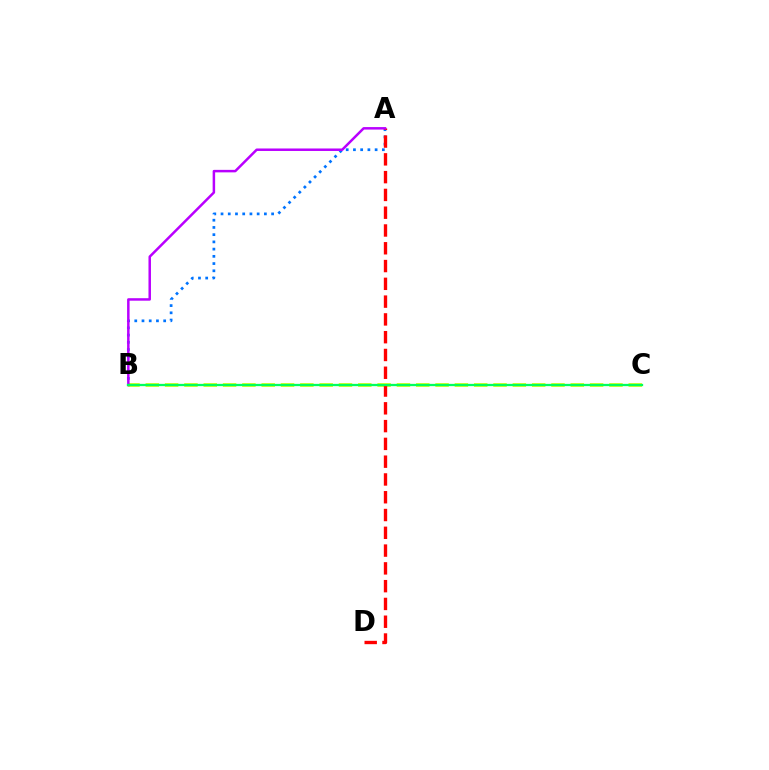{('A', 'B'): [{'color': '#0074ff', 'line_style': 'dotted', 'thickness': 1.96}, {'color': '#b900ff', 'line_style': 'solid', 'thickness': 1.8}], ('B', 'C'): [{'color': '#d1ff00', 'line_style': 'dashed', 'thickness': 2.62}, {'color': '#00ff5c', 'line_style': 'solid', 'thickness': 1.65}], ('A', 'D'): [{'color': '#ff0000', 'line_style': 'dashed', 'thickness': 2.42}]}